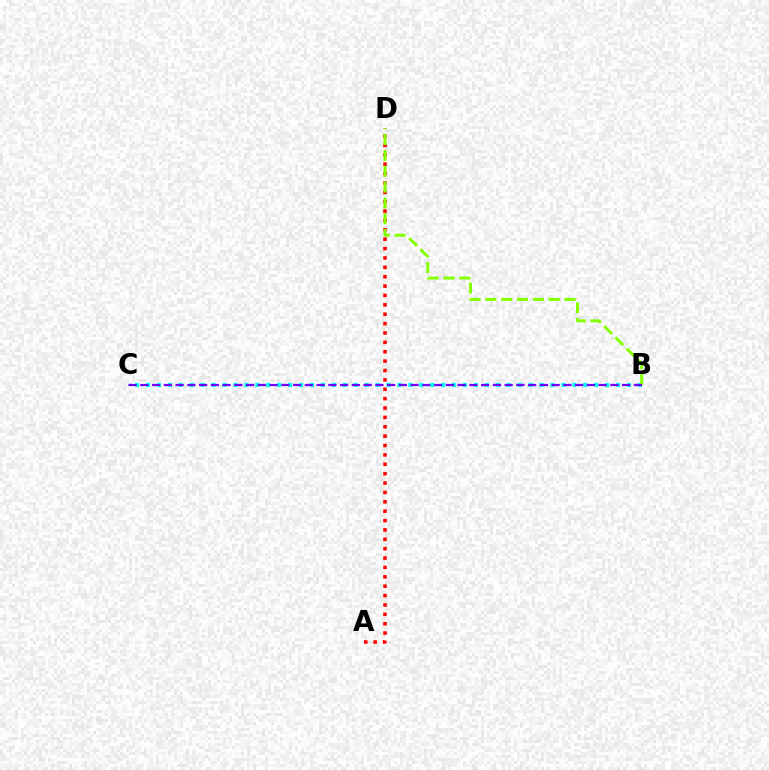{('A', 'D'): [{'color': '#ff0000', 'line_style': 'dotted', 'thickness': 2.55}], ('B', 'C'): [{'color': '#00fff6', 'line_style': 'dotted', 'thickness': 2.97}, {'color': '#7200ff', 'line_style': 'dashed', 'thickness': 1.6}], ('B', 'D'): [{'color': '#84ff00', 'line_style': 'dashed', 'thickness': 2.15}]}